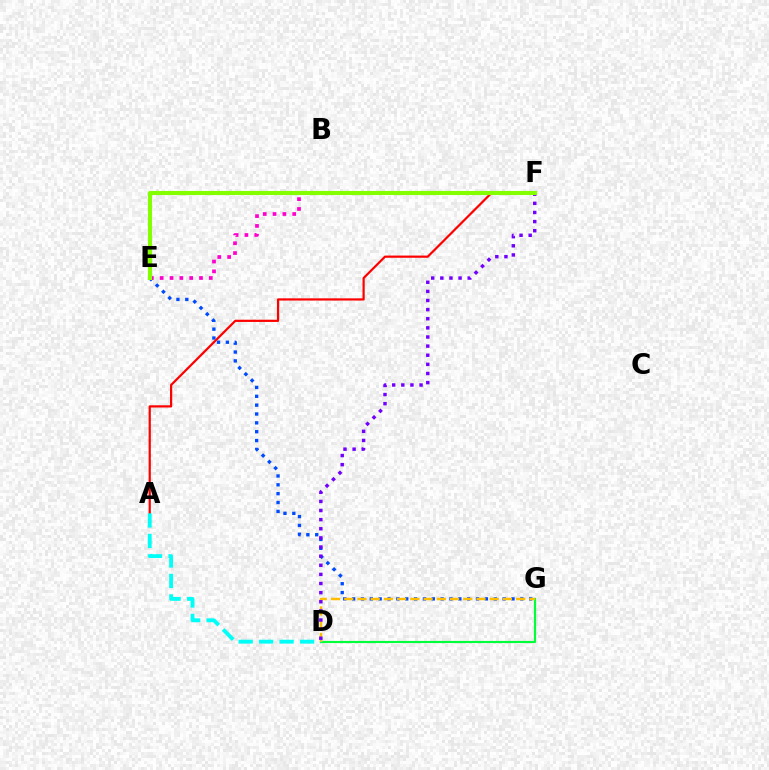{('E', 'G'): [{'color': '#004bff', 'line_style': 'dotted', 'thickness': 2.41}], ('A', 'F'): [{'color': '#ff0000', 'line_style': 'solid', 'thickness': 1.59}], ('E', 'F'): [{'color': '#ff00cf', 'line_style': 'dotted', 'thickness': 2.67}, {'color': '#84ff00', 'line_style': 'solid', 'thickness': 2.95}], ('D', 'G'): [{'color': '#00ff39', 'line_style': 'solid', 'thickness': 1.56}, {'color': '#ffbd00', 'line_style': 'dashed', 'thickness': 1.8}], ('D', 'F'): [{'color': '#7200ff', 'line_style': 'dotted', 'thickness': 2.48}], ('A', 'D'): [{'color': '#00fff6', 'line_style': 'dashed', 'thickness': 2.78}]}